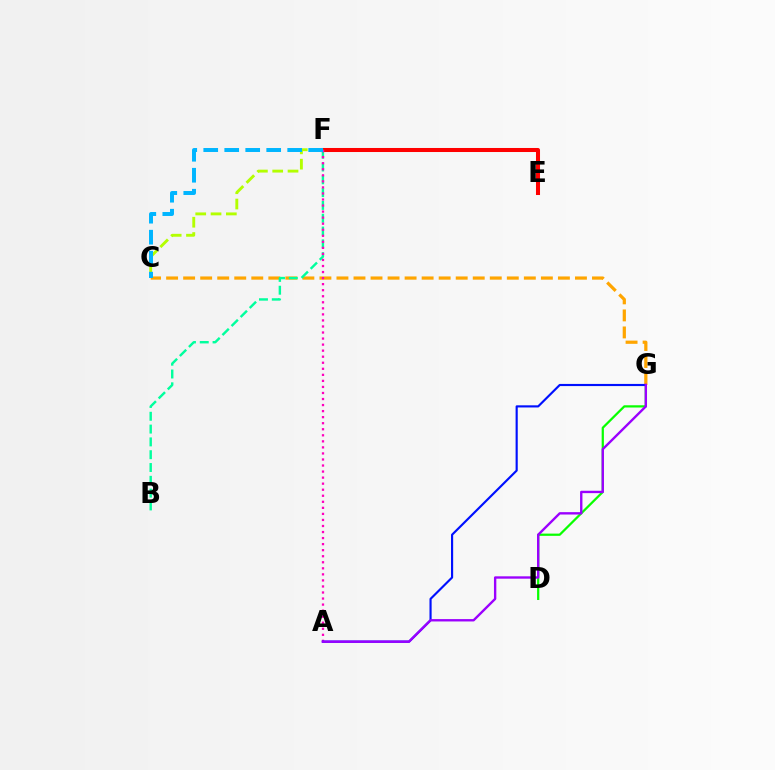{('D', 'G'): [{'color': '#08ff00', 'line_style': 'solid', 'thickness': 1.61}], ('E', 'F'): [{'color': '#ff0000', 'line_style': 'solid', 'thickness': 2.91}], ('C', 'G'): [{'color': '#ffa500', 'line_style': 'dashed', 'thickness': 2.31}], ('C', 'F'): [{'color': '#b3ff00', 'line_style': 'dashed', 'thickness': 2.08}, {'color': '#00b5ff', 'line_style': 'dashed', 'thickness': 2.85}], ('B', 'F'): [{'color': '#00ff9d', 'line_style': 'dashed', 'thickness': 1.74}], ('A', 'F'): [{'color': '#ff00bd', 'line_style': 'dotted', 'thickness': 1.64}], ('A', 'G'): [{'color': '#0010ff', 'line_style': 'solid', 'thickness': 1.55}, {'color': '#9b00ff', 'line_style': 'solid', 'thickness': 1.71}]}